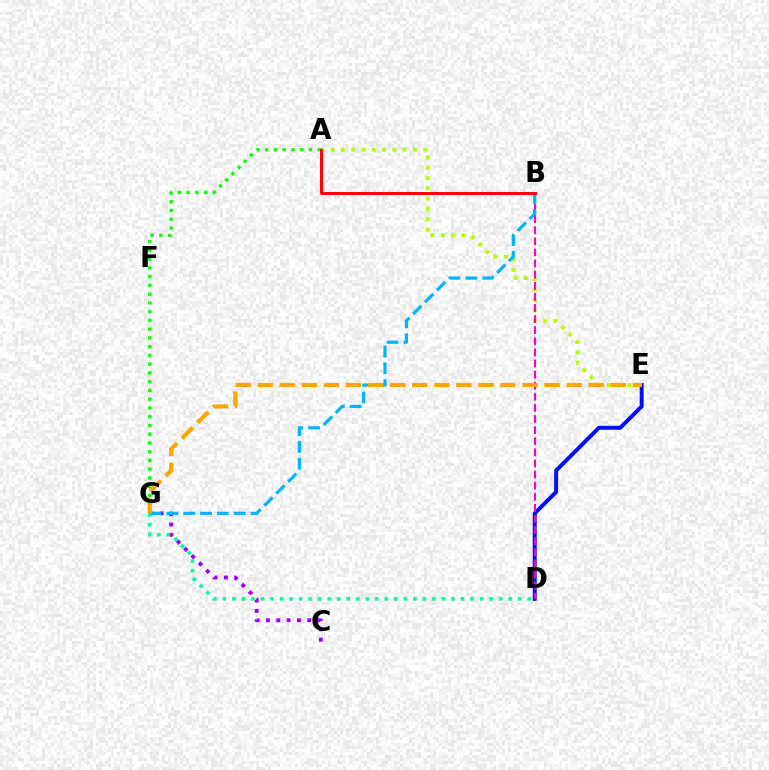{('D', 'E'): [{'color': '#0010ff', 'line_style': 'solid', 'thickness': 2.85}], ('C', 'G'): [{'color': '#9b00ff', 'line_style': 'dotted', 'thickness': 2.81}], ('A', 'E'): [{'color': '#b3ff00', 'line_style': 'dotted', 'thickness': 2.8}], ('A', 'G'): [{'color': '#08ff00', 'line_style': 'dotted', 'thickness': 2.38}], ('B', 'D'): [{'color': '#ff00bd', 'line_style': 'dashed', 'thickness': 1.51}], ('D', 'G'): [{'color': '#00ff9d', 'line_style': 'dotted', 'thickness': 2.59}], ('B', 'G'): [{'color': '#00b5ff', 'line_style': 'dashed', 'thickness': 2.29}], ('A', 'B'): [{'color': '#ff0000', 'line_style': 'solid', 'thickness': 2.12}], ('E', 'G'): [{'color': '#ffa500', 'line_style': 'dashed', 'thickness': 3.0}]}